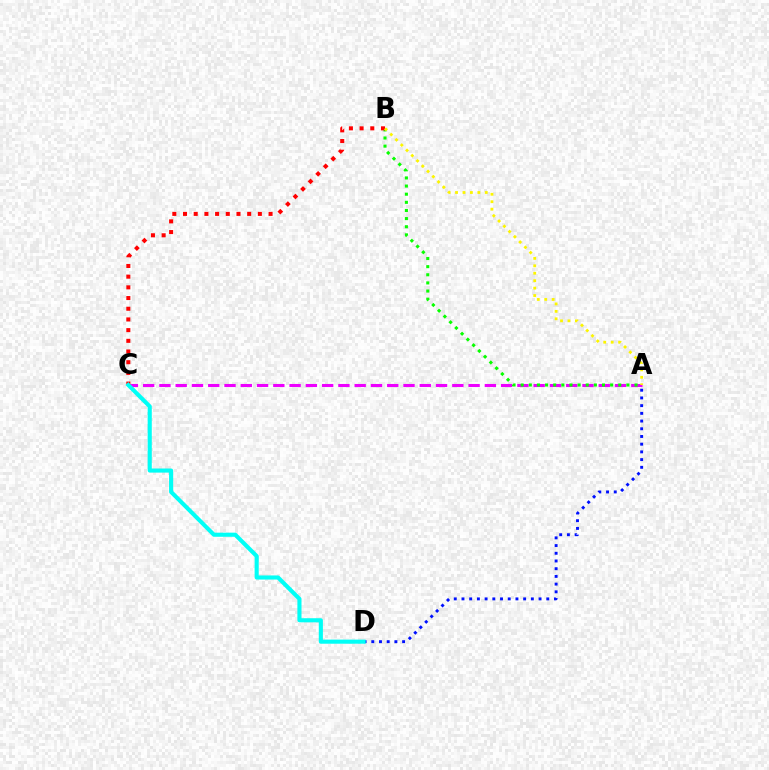{('A', 'C'): [{'color': '#ee00ff', 'line_style': 'dashed', 'thickness': 2.21}], ('A', 'B'): [{'color': '#08ff00', 'line_style': 'dotted', 'thickness': 2.21}, {'color': '#fcf500', 'line_style': 'dotted', 'thickness': 2.02}], ('B', 'C'): [{'color': '#ff0000', 'line_style': 'dotted', 'thickness': 2.91}], ('A', 'D'): [{'color': '#0010ff', 'line_style': 'dotted', 'thickness': 2.09}], ('C', 'D'): [{'color': '#00fff6', 'line_style': 'solid', 'thickness': 2.96}]}